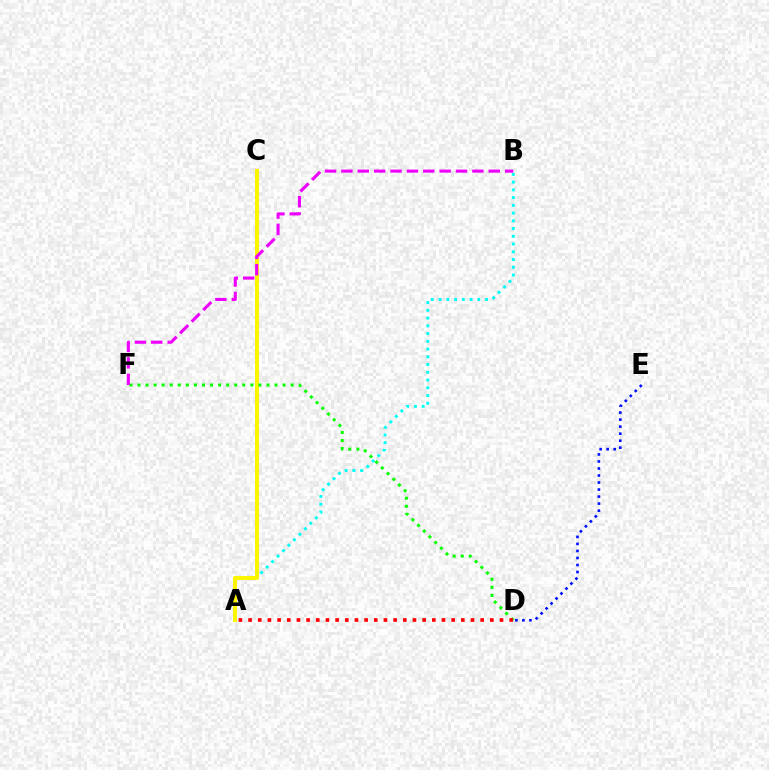{('A', 'B'): [{'color': '#00fff6', 'line_style': 'dotted', 'thickness': 2.1}], ('A', 'C'): [{'color': '#fcf500', 'line_style': 'solid', 'thickness': 2.88}], ('D', 'F'): [{'color': '#08ff00', 'line_style': 'dotted', 'thickness': 2.19}], ('D', 'E'): [{'color': '#0010ff', 'line_style': 'dotted', 'thickness': 1.91}], ('B', 'F'): [{'color': '#ee00ff', 'line_style': 'dashed', 'thickness': 2.22}], ('A', 'D'): [{'color': '#ff0000', 'line_style': 'dotted', 'thickness': 2.63}]}